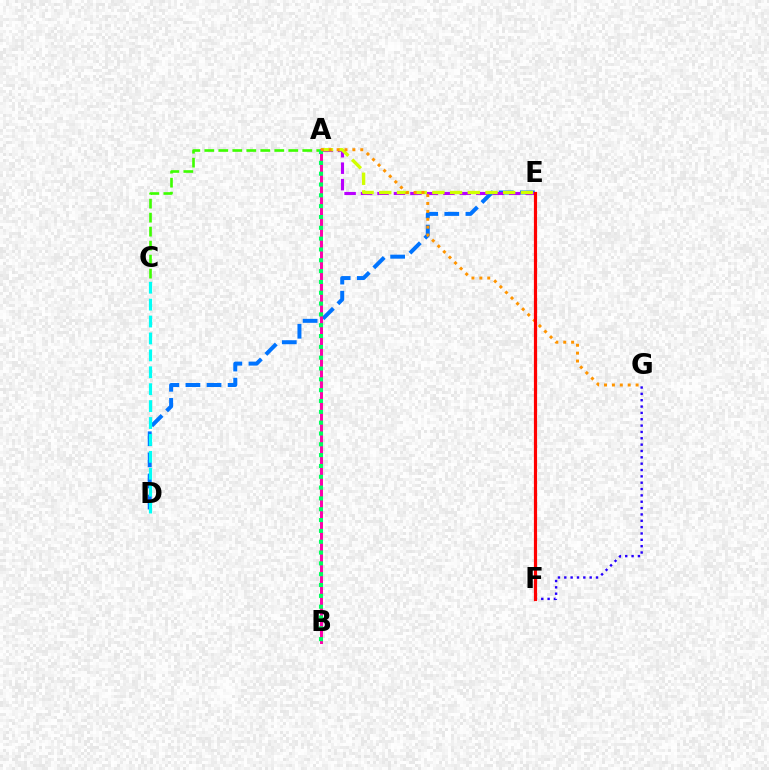{('D', 'E'): [{'color': '#0074ff', 'line_style': 'dashed', 'thickness': 2.87}], ('A', 'C'): [{'color': '#3dff00', 'line_style': 'dashed', 'thickness': 1.9}], ('A', 'B'): [{'color': '#ff00ac', 'line_style': 'solid', 'thickness': 2.14}, {'color': '#00ff5c', 'line_style': 'dotted', 'thickness': 2.94}], ('F', 'G'): [{'color': '#2500ff', 'line_style': 'dotted', 'thickness': 1.72}], ('A', 'E'): [{'color': '#b900ff', 'line_style': 'dashed', 'thickness': 2.24}, {'color': '#d1ff00', 'line_style': 'dashed', 'thickness': 2.4}], ('C', 'D'): [{'color': '#00fff6', 'line_style': 'dashed', 'thickness': 2.3}], ('A', 'G'): [{'color': '#ff9400', 'line_style': 'dotted', 'thickness': 2.14}], ('E', 'F'): [{'color': '#ff0000', 'line_style': 'solid', 'thickness': 2.3}]}